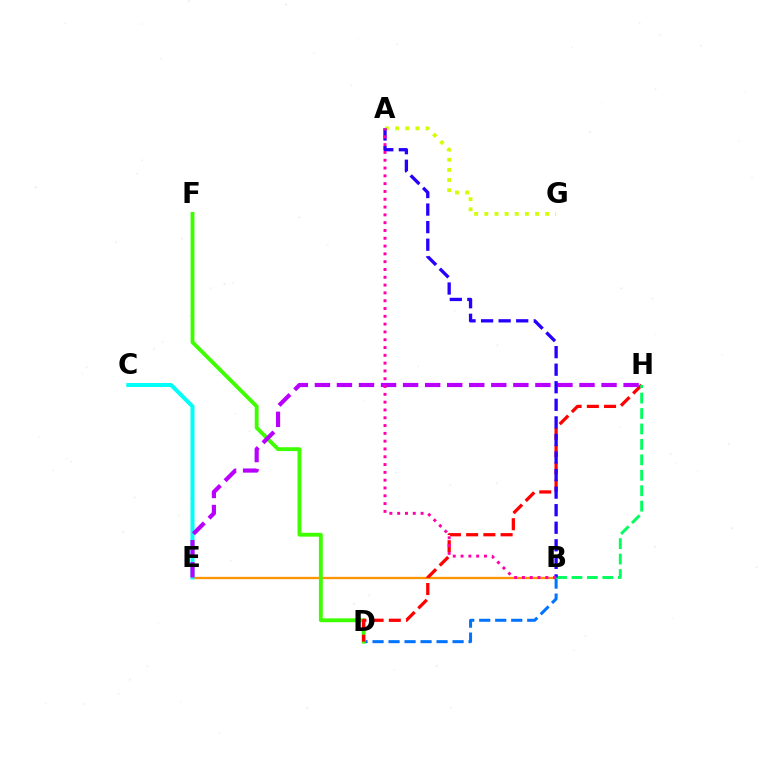{('B', 'E'): [{'color': '#ff9400', 'line_style': 'solid', 'thickness': 1.66}], ('B', 'D'): [{'color': '#0074ff', 'line_style': 'dashed', 'thickness': 2.17}], ('C', 'E'): [{'color': '#00fff6', 'line_style': 'solid', 'thickness': 2.88}], ('D', 'F'): [{'color': '#3dff00', 'line_style': 'solid', 'thickness': 2.77}], ('D', 'H'): [{'color': '#ff0000', 'line_style': 'dashed', 'thickness': 2.34}], ('E', 'H'): [{'color': '#b900ff', 'line_style': 'dashed', 'thickness': 3.0}], ('B', 'H'): [{'color': '#00ff5c', 'line_style': 'dashed', 'thickness': 2.1}], ('A', 'G'): [{'color': '#d1ff00', 'line_style': 'dotted', 'thickness': 2.76}], ('A', 'B'): [{'color': '#2500ff', 'line_style': 'dashed', 'thickness': 2.39}, {'color': '#ff00ac', 'line_style': 'dotted', 'thickness': 2.12}]}